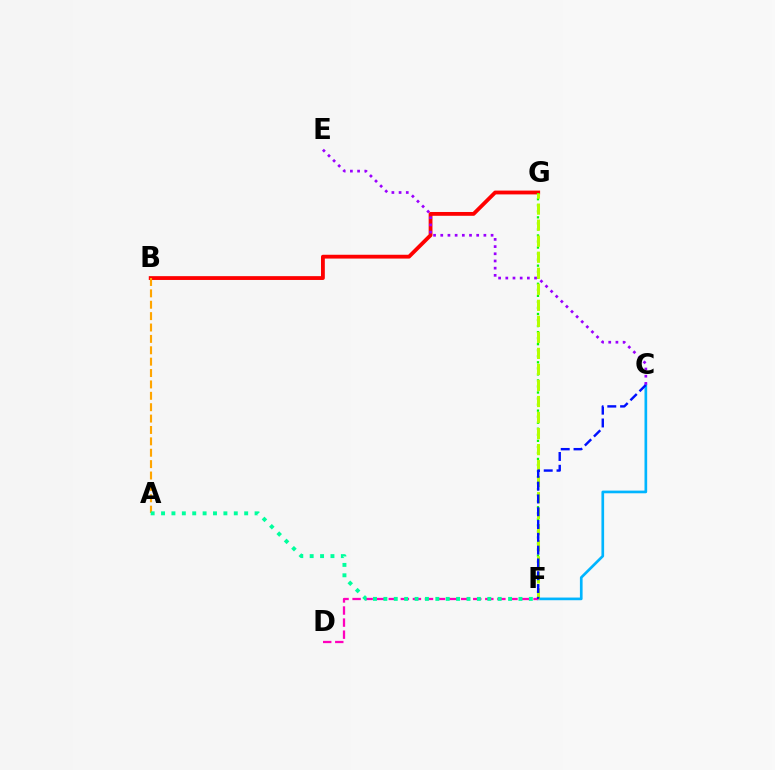{('B', 'G'): [{'color': '#ff0000', 'line_style': 'solid', 'thickness': 2.75}], ('F', 'G'): [{'color': '#08ff00', 'line_style': 'dotted', 'thickness': 1.64}, {'color': '#b3ff00', 'line_style': 'dashed', 'thickness': 2.18}], ('A', 'B'): [{'color': '#ffa500', 'line_style': 'dashed', 'thickness': 1.55}], ('C', 'F'): [{'color': '#00b5ff', 'line_style': 'solid', 'thickness': 1.93}, {'color': '#0010ff', 'line_style': 'dashed', 'thickness': 1.74}], ('D', 'F'): [{'color': '#ff00bd', 'line_style': 'dashed', 'thickness': 1.64}], ('A', 'F'): [{'color': '#00ff9d', 'line_style': 'dotted', 'thickness': 2.82}], ('C', 'E'): [{'color': '#9b00ff', 'line_style': 'dotted', 'thickness': 1.95}]}